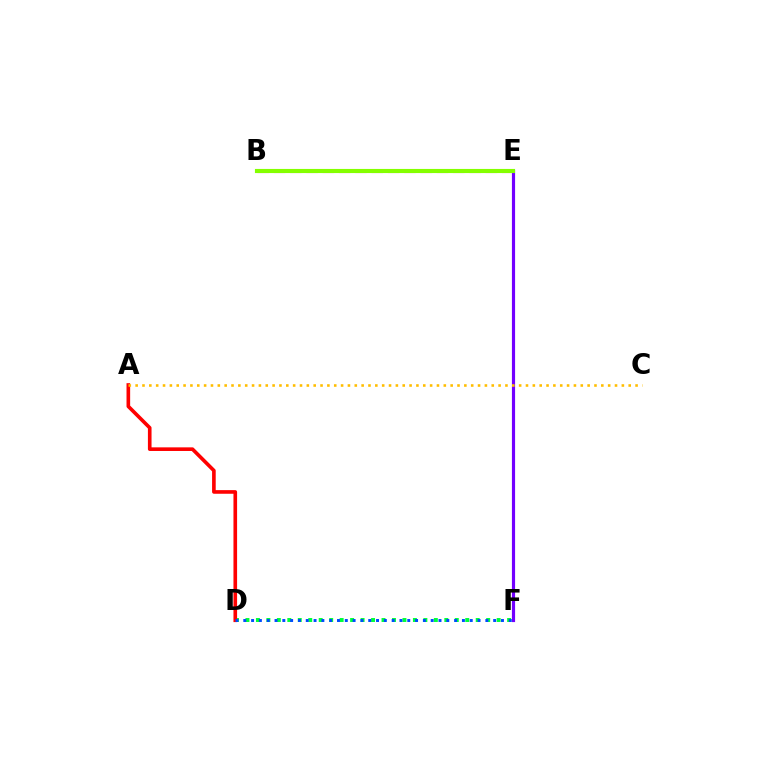{('D', 'F'): [{'color': '#00ff39', 'line_style': 'dotted', 'thickness': 2.84}, {'color': '#004bff', 'line_style': 'dotted', 'thickness': 2.12}], ('B', 'E'): [{'color': '#00fff6', 'line_style': 'solid', 'thickness': 2.81}, {'color': '#ff00cf', 'line_style': 'dashed', 'thickness': 2.21}, {'color': '#84ff00', 'line_style': 'solid', 'thickness': 2.97}], ('A', 'D'): [{'color': '#ff0000', 'line_style': 'solid', 'thickness': 2.62}], ('E', 'F'): [{'color': '#7200ff', 'line_style': 'solid', 'thickness': 2.28}], ('A', 'C'): [{'color': '#ffbd00', 'line_style': 'dotted', 'thickness': 1.86}]}